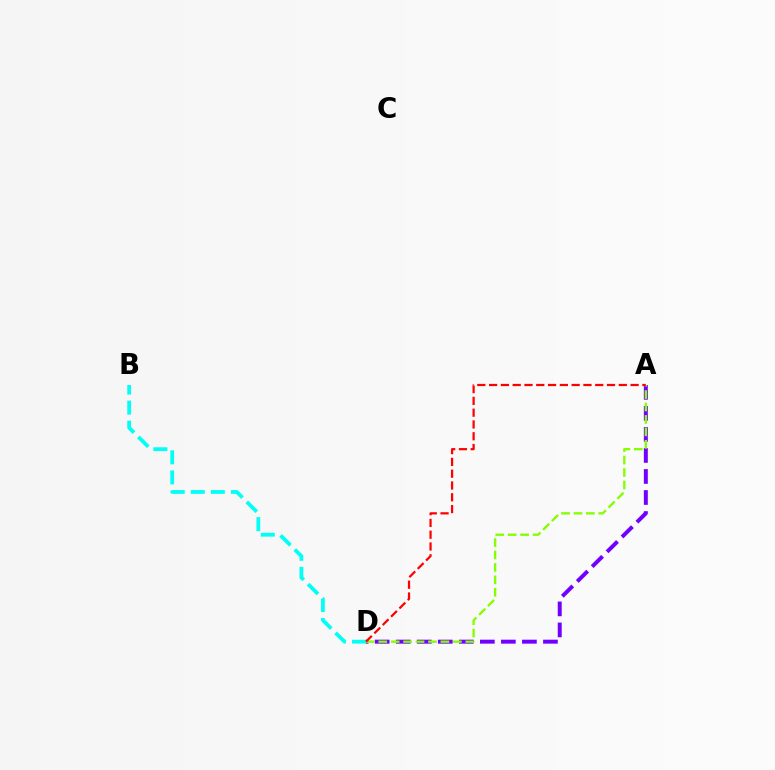{('A', 'D'): [{'color': '#7200ff', 'line_style': 'dashed', 'thickness': 2.86}, {'color': '#84ff00', 'line_style': 'dashed', 'thickness': 1.69}, {'color': '#ff0000', 'line_style': 'dashed', 'thickness': 1.6}], ('B', 'D'): [{'color': '#00fff6', 'line_style': 'dashed', 'thickness': 2.72}]}